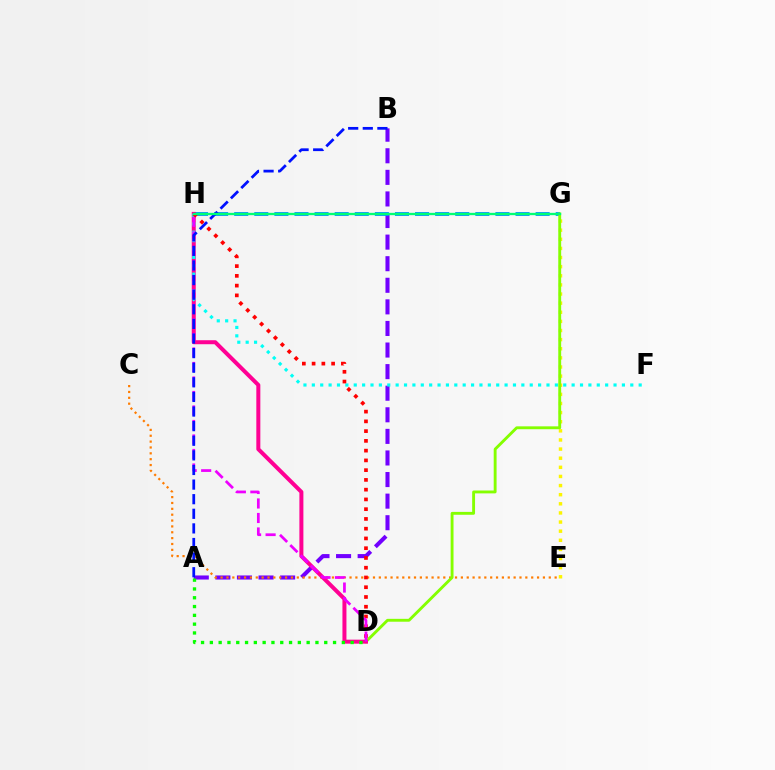{('A', 'B'): [{'color': '#7200ff', 'line_style': 'dashed', 'thickness': 2.93}, {'color': '#0010ff', 'line_style': 'dashed', 'thickness': 1.98}], ('E', 'G'): [{'color': '#fcf500', 'line_style': 'dotted', 'thickness': 2.48}], ('C', 'E'): [{'color': '#ff7c00', 'line_style': 'dotted', 'thickness': 1.59}], ('G', 'H'): [{'color': '#008cff', 'line_style': 'dashed', 'thickness': 2.73}, {'color': '#00ff74', 'line_style': 'solid', 'thickness': 1.67}], ('D', 'G'): [{'color': '#84ff00', 'line_style': 'solid', 'thickness': 2.07}], ('D', 'H'): [{'color': '#ff0094', 'line_style': 'solid', 'thickness': 2.88}, {'color': '#ff0000', 'line_style': 'dotted', 'thickness': 2.65}, {'color': '#ee00ff', 'line_style': 'dashed', 'thickness': 1.97}], ('A', 'D'): [{'color': '#08ff00', 'line_style': 'dotted', 'thickness': 2.39}], ('F', 'H'): [{'color': '#00fff6', 'line_style': 'dotted', 'thickness': 2.28}]}